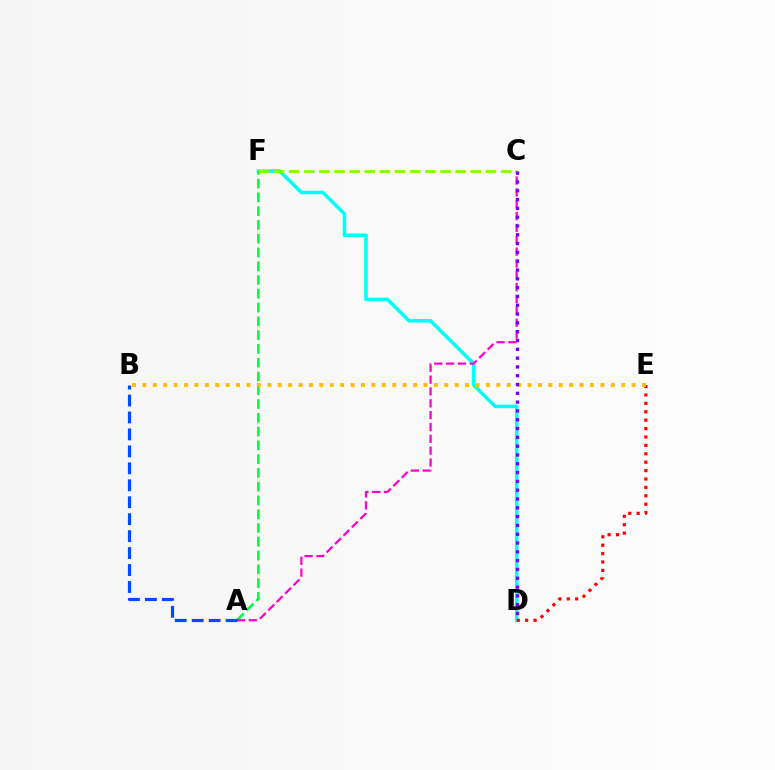{('D', 'F'): [{'color': '#00fff6', 'line_style': 'solid', 'thickness': 2.53}], ('A', 'F'): [{'color': '#00ff39', 'line_style': 'dashed', 'thickness': 1.87}], ('A', 'C'): [{'color': '#ff00cf', 'line_style': 'dashed', 'thickness': 1.61}], ('A', 'B'): [{'color': '#004bff', 'line_style': 'dashed', 'thickness': 2.3}], ('D', 'E'): [{'color': '#ff0000', 'line_style': 'dotted', 'thickness': 2.28}], ('C', 'F'): [{'color': '#84ff00', 'line_style': 'dashed', 'thickness': 2.06}], ('B', 'E'): [{'color': '#ffbd00', 'line_style': 'dotted', 'thickness': 2.83}], ('C', 'D'): [{'color': '#7200ff', 'line_style': 'dotted', 'thickness': 2.39}]}